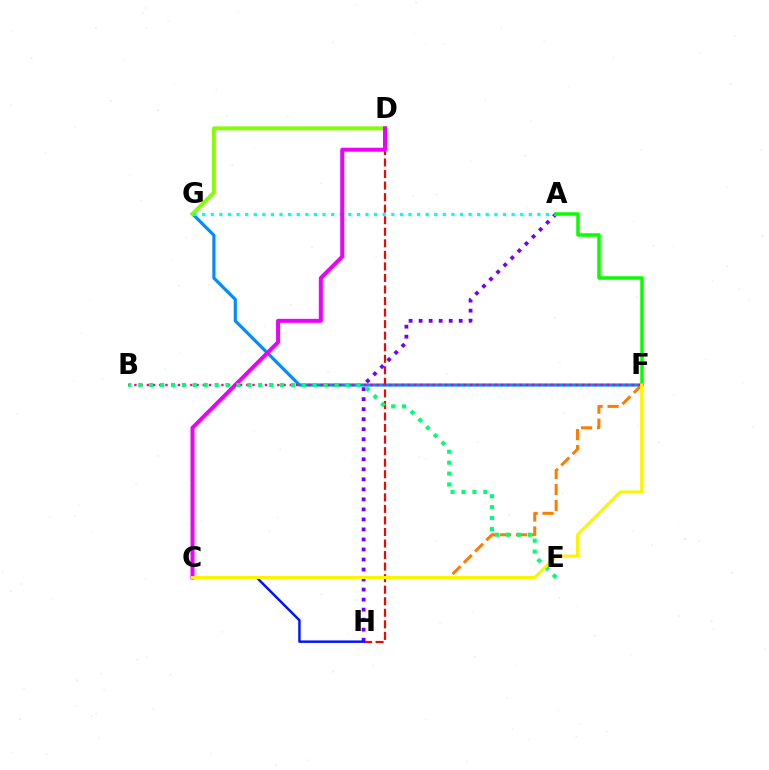{('F', 'G'): [{'color': '#008cff', 'line_style': 'solid', 'thickness': 2.26}], ('D', 'H'): [{'color': '#ff0000', 'line_style': 'dashed', 'thickness': 1.57}], ('A', 'H'): [{'color': '#7200ff', 'line_style': 'dotted', 'thickness': 2.72}], ('D', 'G'): [{'color': '#84ff00', 'line_style': 'solid', 'thickness': 2.81}], ('C', 'F'): [{'color': '#ff7c00', 'line_style': 'dashed', 'thickness': 2.17}, {'color': '#fcf500', 'line_style': 'solid', 'thickness': 2.16}], ('A', 'G'): [{'color': '#00fff6', 'line_style': 'dotted', 'thickness': 2.33}], ('C', 'D'): [{'color': '#ee00ff', 'line_style': 'solid', 'thickness': 2.88}], ('A', 'F'): [{'color': '#08ff00', 'line_style': 'solid', 'thickness': 2.53}], ('B', 'F'): [{'color': '#ff0094', 'line_style': 'dotted', 'thickness': 1.69}], ('B', 'E'): [{'color': '#00ff74', 'line_style': 'dotted', 'thickness': 2.96}], ('C', 'H'): [{'color': '#0010ff', 'line_style': 'solid', 'thickness': 1.75}]}